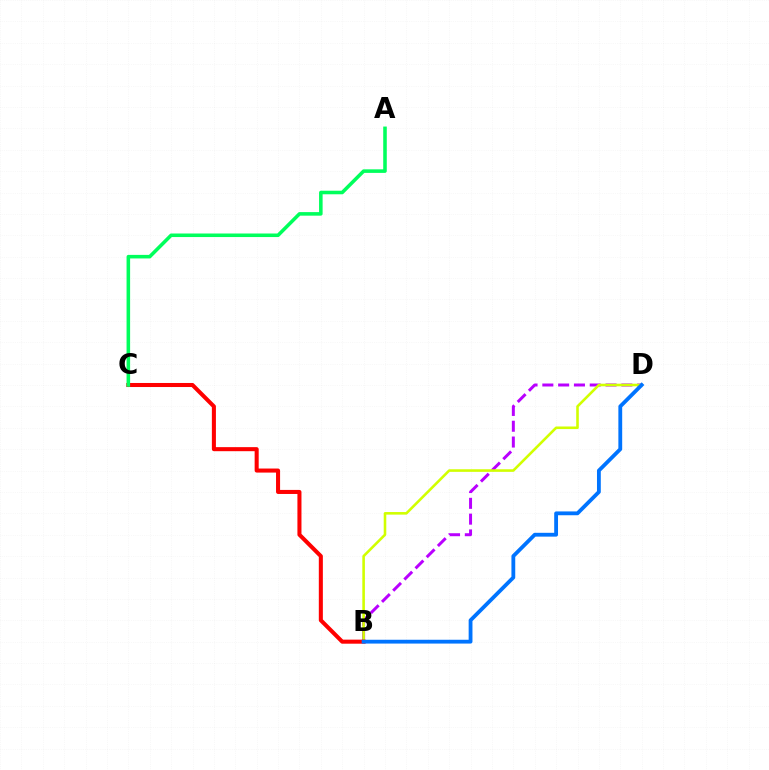{('B', 'D'): [{'color': '#b900ff', 'line_style': 'dashed', 'thickness': 2.15}, {'color': '#d1ff00', 'line_style': 'solid', 'thickness': 1.86}, {'color': '#0074ff', 'line_style': 'solid', 'thickness': 2.75}], ('B', 'C'): [{'color': '#ff0000', 'line_style': 'solid', 'thickness': 2.92}], ('A', 'C'): [{'color': '#00ff5c', 'line_style': 'solid', 'thickness': 2.56}]}